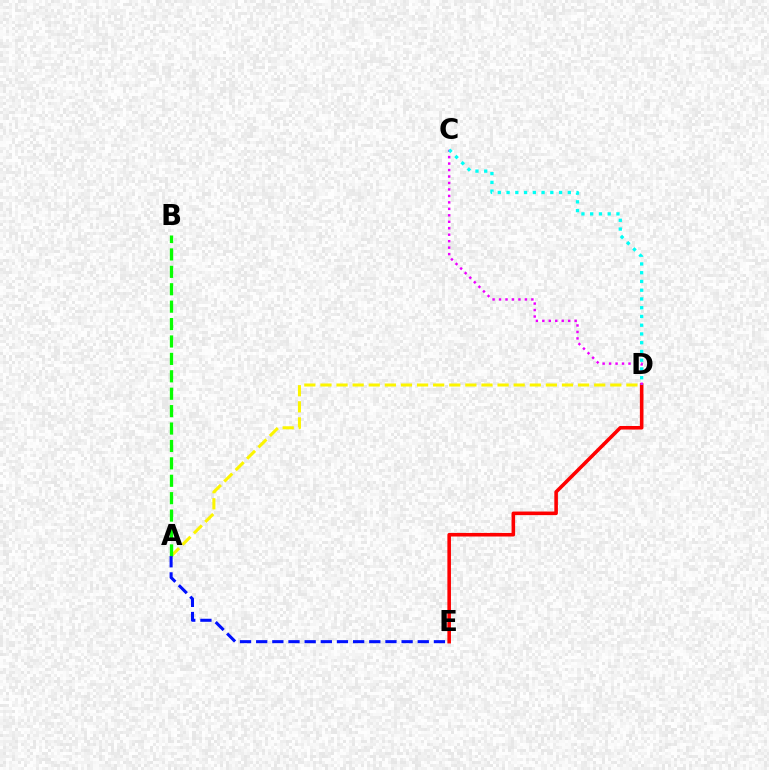{('D', 'E'): [{'color': '#ff0000', 'line_style': 'solid', 'thickness': 2.57}], ('A', 'D'): [{'color': '#fcf500', 'line_style': 'dashed', 'thickness': 2.19}], ('A', 'B'): [{'color': '#08ff00', 'line_style': 'dashed', 'thickness': 2.37}], ('C', 'D'): [{'color': '#ee00ff', 'line_style': 'dotted', 'thickness': 1.76}, {'color': '#00fff6', 'line_style': 'dotted', 'thickness': 2.38}], ('A', 'E'): [{'color': '#0010ff', 'line_style': 'dashed', 'thickness': 2.2}]}